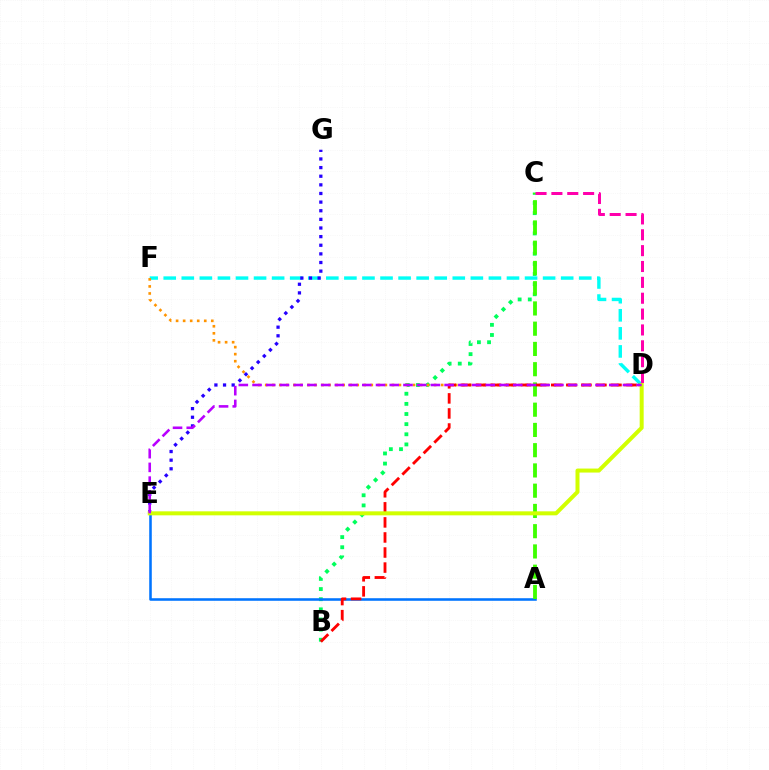{('B', 'C'): [{'color': '#00ff5c', 'line_style': 'dotted', 'thickness': 2.75}], ('D', 'F'): [{'color': '#00fff6', 'line_style': 'dashed', 'thickness': 2.45}, {'color': '#ff9400', 'line_style': 'dotted', 'thickness': 1.91}], ('A', 'E'): [{'color': '#0074ff', 'line_style': 'solid', 'thickness': 1.84}], ('E', 'G'): [{'color': '#2500ff', 'line_style': 'dotted', 'thickness': 2.34}], ('A', 'C'): [{'color': '#3dff00', 'line_style': 'dashed', 'thickness': 2.75}], ('C', 'D'): [{'color': '#ff00ac', 'line_style': 'dashed', 'thickness': 2.15}], ('B', 'D'): [{'color': '#ff0000', 'line_style': 'dashed', 'thickness': 2.05}], ('D', 'E'): [{'color': '#d1ff00', 'line_style': 'solid', 'thickness': 2.88}, {'color': '#b900ff', 'line_style': 'dashed', 'thickness': 1.86}]}